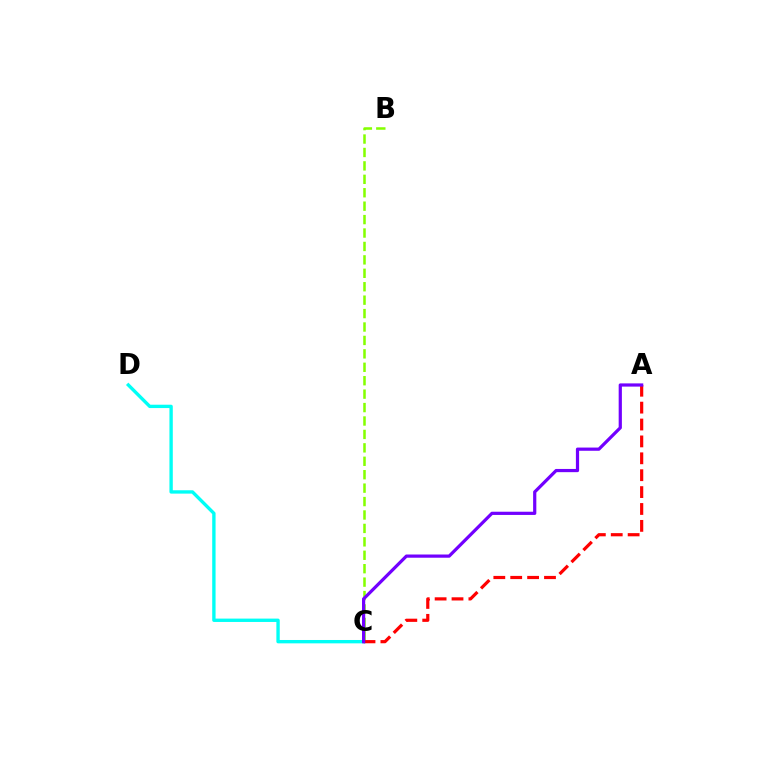{('B', 'C'): [{'color': '#84ff00', 'line_style': 'dashed', 'thickness': 1.82}], ('C', 'D'): [{'color': '#00fff6', 'line_style': 'solid', 'thickness': 2.42}], ('A', 'C'): [{'color': '#ff0000', 'line_style': 'dashed', 'thickness': 2.29}, {'color': '#7200ff', 'line_style': 'solid', 'thickness': 2.31}]}